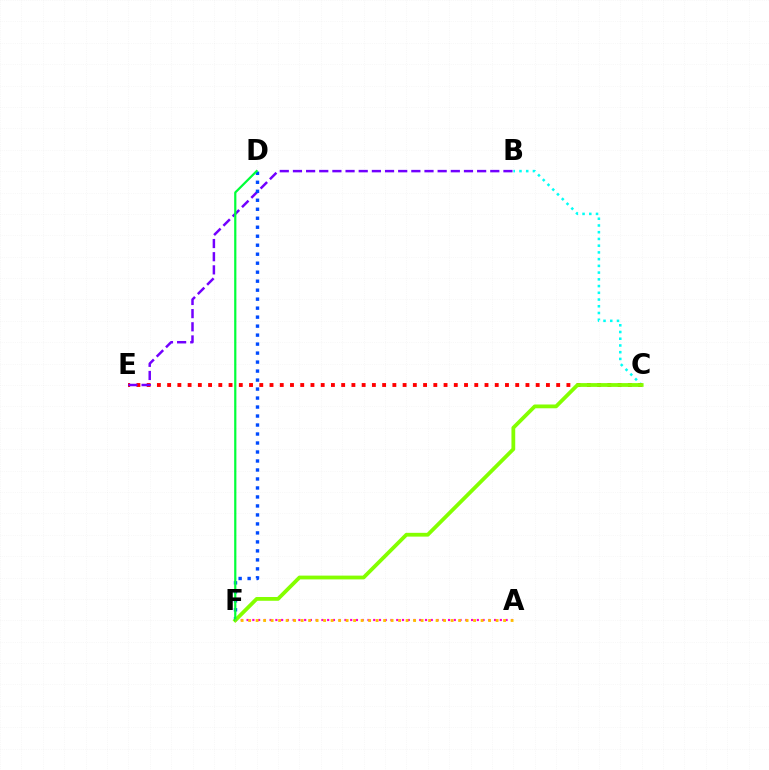{('B', 'C'): [{'color': '#00fff6', 'line_style': 'dotted', 'thickness': 1.83}], ('A', 'F'): [{'color': '#ff00cf', 'line_style': 'dotted', 'thickness': 1.56}, {'color': '#ffbd00', 'line_style': 'dotted', 'thickness': 2.04}], ('C', 'E'): [{'color': '#ff0000', 'line_style': 'dotted', 'thickness': 2.78}], ('B', 'E'): [{'color': '#7200ff', 'line_style': 'dashed', 'thickness': 1.79}], ('D', 'F'): [{'color': '#004bff', 'line_style': 'dotted', 'thickness': 2.44}, {'color': '#00ff39', 'line_style': 'solid', 'thickness': 1.59}], ('C', 'F'): [{'color': '#84ff00', 'line_style': 'solid', 'thickness': 2.73}]}